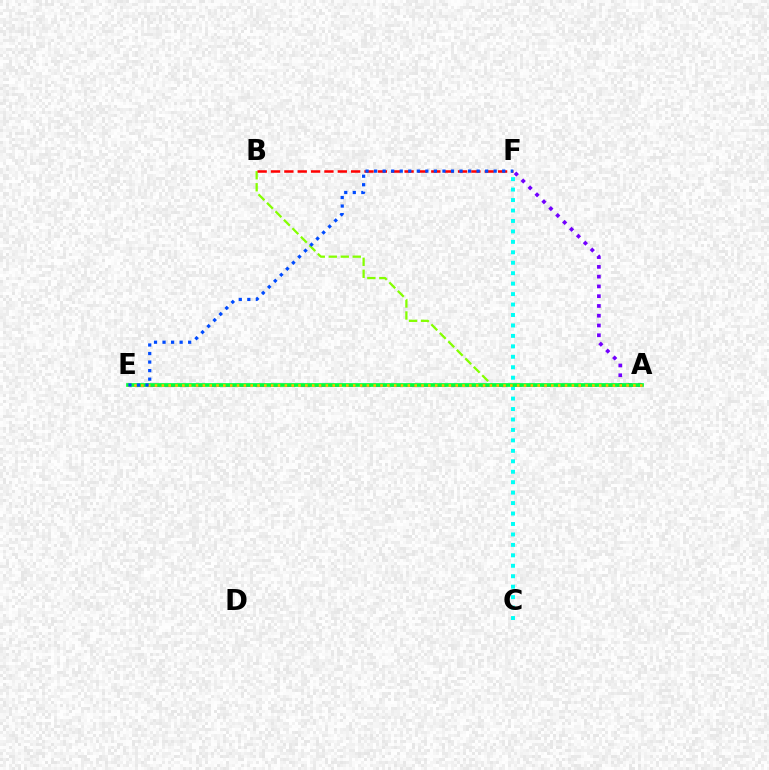{('A', 'E'): [{'color': '#ff00cf', 'line_style': 'dashed', 'thickness': 2.05}, {'color': '#00ff39', 'line_style': 'solid', 'thickness': 2.66}, {'color': '#ffbd00', 'line_style': 'dotted', 'thickness': 1.86}], ('A', 'F'): [{'color': '#7200ff', 'line_style': 'dotted', 'thickness': 2.65}], ('C', 'F'): [{'color': '#00fff6', 'line_style': 'dotted', 'thickness': 2.84}], ('A', 'B'): [{'color': '#84ff00', 'line_style': 'dashed', 'thickness': 1.63}], ('B', 'F'): [{'color': '#ff0000', 'line_style': 'dashed', 'thickness': 1.81}], ('E', 'F'): [{'color': '#004bff', 'line_style': 'dotted', 'thickness': 2.32}]}